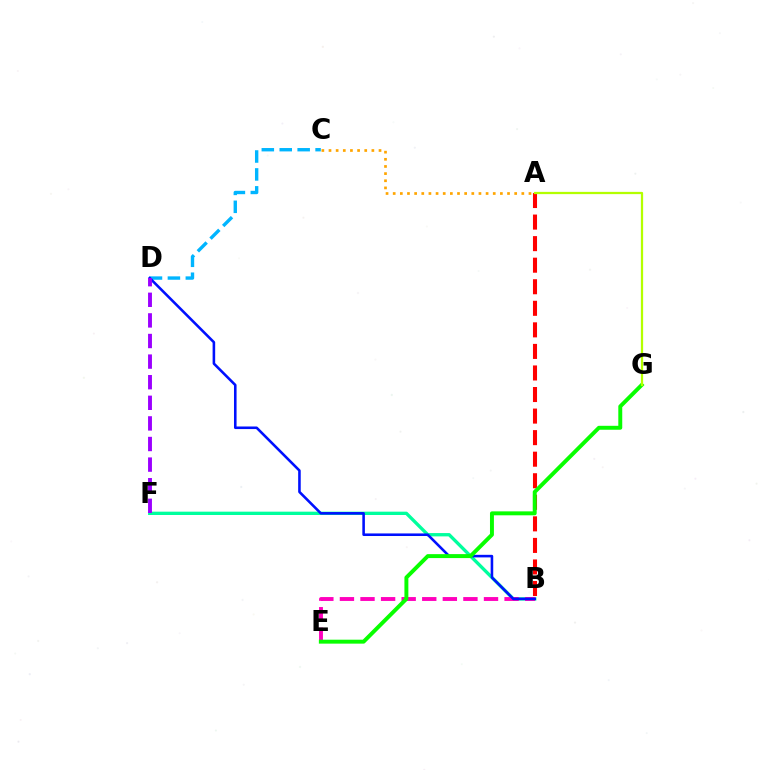{('B', 'F'): [{'color': '#00ff9d', 'line_style': 'solid', 'thickness': 2.39}], ('A', 'B'): [{'color': '#ff0000', 'line_style': 'dashed', 'thickness': 2.93}], ('B', 'E'): [{'color': '#ff00bd', 'line_style': 'dashed', 'thickness': 2.8}], ('A', 'C'): [{'color': '#ffa500', 'line_style': 'dotted', 'thickness': 1.94}], ('C', 'D'): [{'color': '#00b5ff', 'line_style': 'dashed', 'thickness': 2.44}], ('B', 'D'): [{'color': '#0010ff', 'line_style': 'solid', 'thickness': 1.86}], ('E', 'G'): [{'color': '#08ff00', 'line_style': 'solid', 'thickness': 2.84}], ('A', 'G'): [{'color': '#b3ff00', 'line_style': 'solid', 'thickness': 1.62}], ('D', 'F'): [{'color': '#9b00ff', 'line_style': 'dashed', 'thickness': 2.8}]}